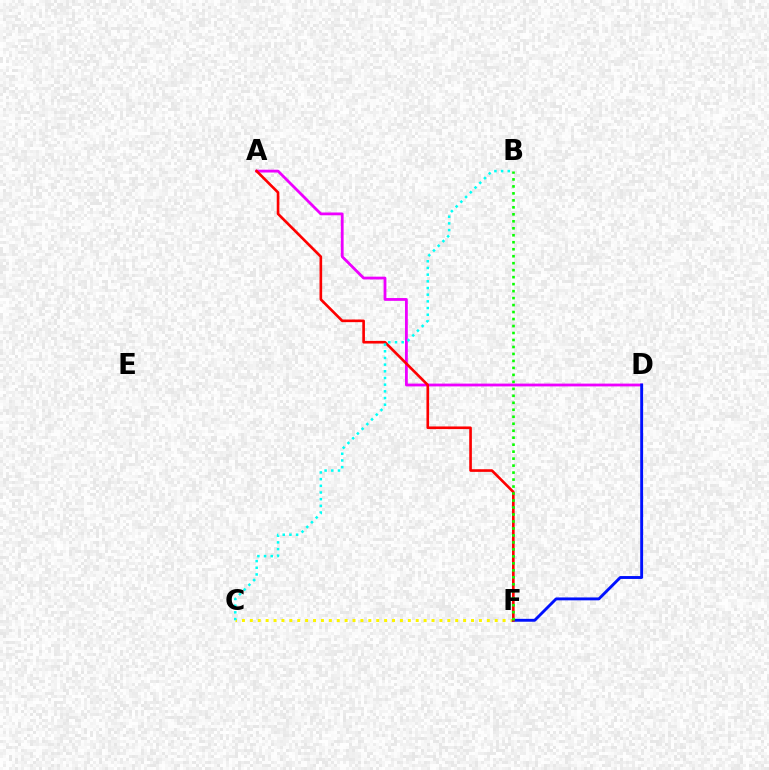{('A', 'D'): [{'color': '#ee00ff', 'line_style': 'solid', 'thickness': 2.02}], ('C', 'F'): [{'color': '#fcf500', 'line_style': 'dotted', 'thickness': 2.15}], ('D', 'F'): [{'color': '#0010ff', 'line_style': 'solid', 'thickness': 2.08}], ('A', 'F'): [{'color': '#ff0000', 'line_style': 'solid', 'thickness': 1.9}], ('B', 'C'): [{'color': '#00fff6', 'line_style': 'dotted', 'thickness': 1.81}], ('B', 'F'): [{'color': '#08ff00', 'line_style': 'dotted', 'thickness': 1.9}]}